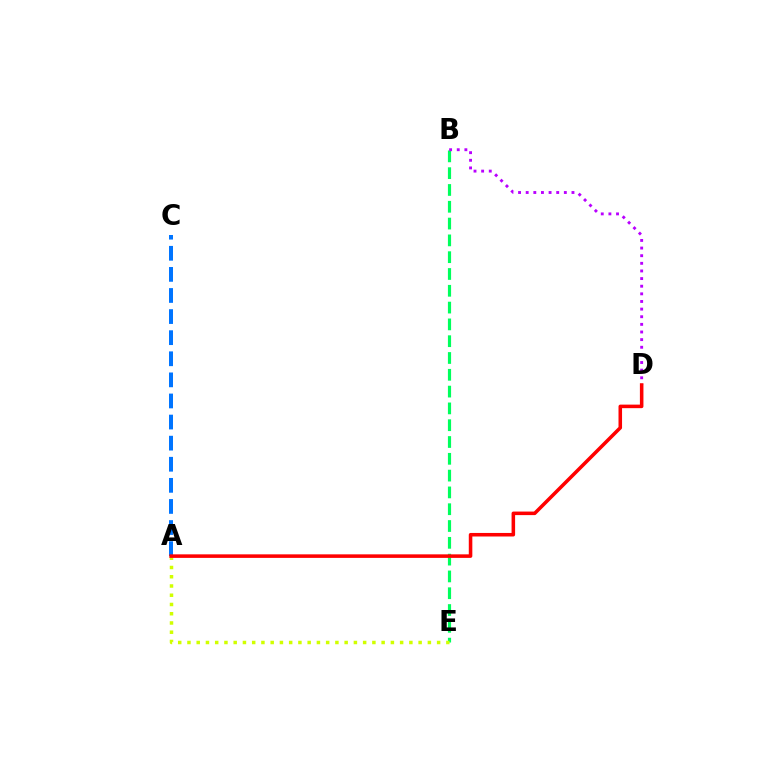{('B', 'E'): [{'color': '#00ff5c', 'line_style': 'dashed', 'thickness': 2.28}], ('B', 'D'): [{'color': '#b900ff', 'line_style': 'dotted', 'thickness': 2.07}], ('A', 'E'): [{'color': '#d1ff00', 'line_style': 'dotted', 'thickness': 2.51}], ('A', 'C'): [{'color': '#0074ff', 'line_style': 'dashed', 'thickness': 2.87}], ('A', 'D'): [{'color': '#ff0000', 'line_style': 'solid', 'thickness': 2.55}]}